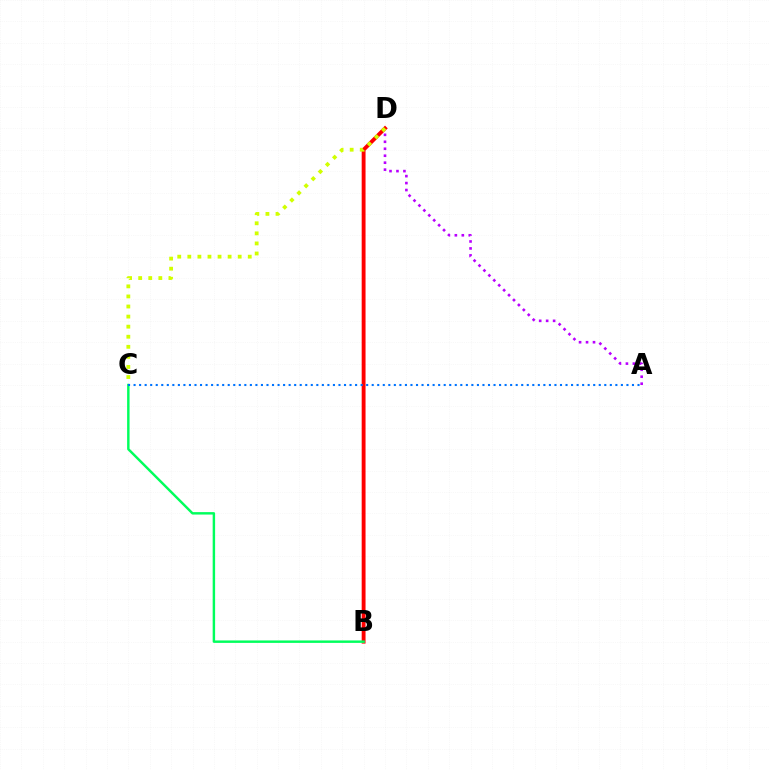{('A', 'D'): [{'color': '#b900ff', 'line_style': 'dotted', 'thickness': 1.89}], ('B', 'D'): [{'color': '#ff0000', 'line_style': 'solid', 'thickness': 2.78}], ('C', 'D'): [{'color': '#d1ff00', 'line_style': 'dotted', 'thickness': 2.74}], ('B', 'C'): [{'color': '#00ff5c', 'line_style': 'solid', 'thickness': 1.76}], ('A', 'C'): [{'color': '#0074ff', 'line_style': 'dotted', 'thickness': 1.5}]}